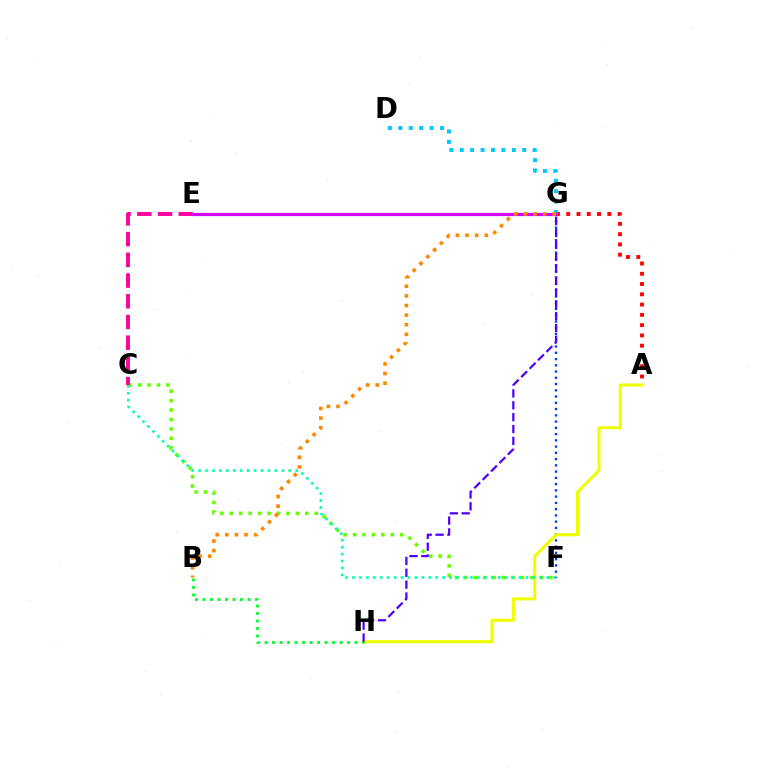{('A', 'G'): [{'color': '#ff0000', 'line_style': 'dotted', 'thickness': 2.79}], ('D', 'G'): [{'color': '#00c7ff', 'line_style': 'dotted', 'thickness': 2.83}], ('C', 'F'): [{'color': '#66ff00', 'line_style': 'dotted', 'thickness': 2.56}, {'color': '#00ffaf', 'line_style': 'dotted', 'thickness': 1.88}], ('F', 'G'): [{'color': '#003fff', 'line_style': 'dotted', 'thickness': 1.7}], ('C', 'E'): [{'color': '#ff00a0', 'line_style': 'dashed', 'thickness': 2.81}], ('E', 'G'): [{'color': '#d600ff', 'line_style': 'solid', 'thickness': 2.31}], ('B', 'G'): [{'color': '#ff8800', 'line_style': 'dotted', 'thickness': 2.61}], ('A', 'H'): [{'color': '#eeff00', 'line_style': 'solid', 'thickness': 2.21}], ('B', 'H'): [{'color': '#00ff27', 'line_style': 'dotted', 'thickness': 2.04}], ('G', 'H'): [{'color': '#4f00ff', 'line_style': 'dashed', 'thickness': 1.61}]}